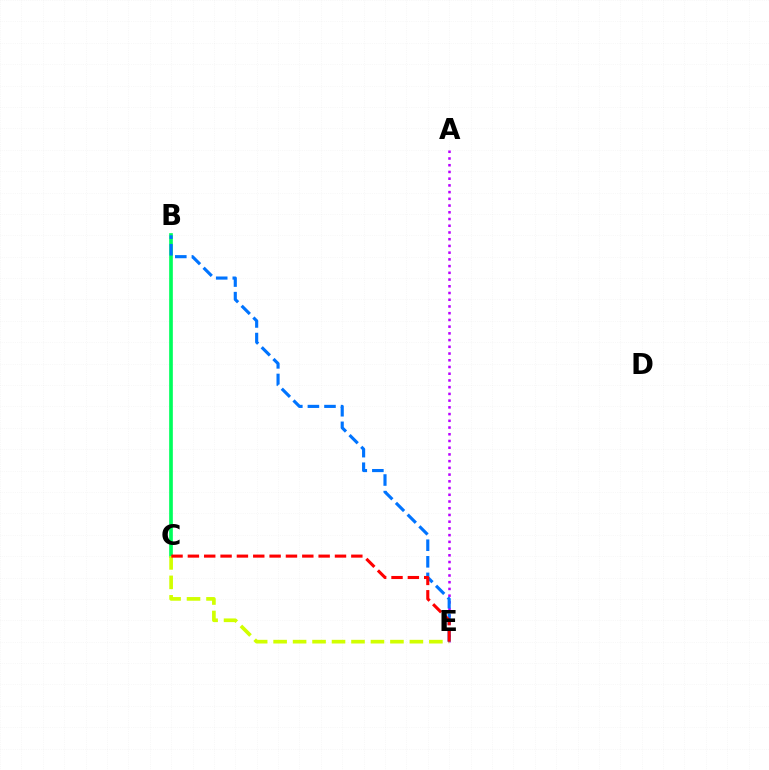{('A', 'E'): [{'color': '#b900ff', 'line_style': 'dotted', 'thickness': 1.83}], ('B', 'C'): [{'color': '#00ff5c', 'line_style': 'solid', 'thickness': 2.64}], ('C', 'E'): [{'color': '#d1ff00', 'line_style': 'dashed', 'thickness': 2.65}, {'color': '#ff0000', 'line_style': 'dashed', 'thickness': 2.22}], ('B', 'E'): [{'color': '#0074ff', 'line_style': 'dashed', 'thickness': 2.25}]}